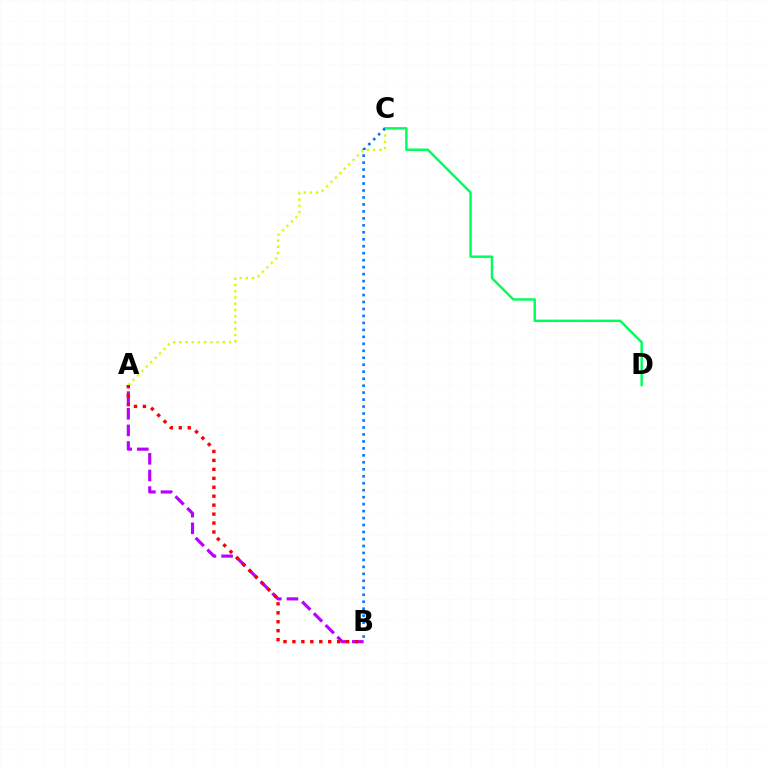{('C', 'D'): [{'color': '#00ff5c', 'line_style': 'solid', 'thickness': 1.76}], ('A', 'B'): [{'color': '#b900ff', 'line_style': 'dashed', 'thickness': 2.26}, {'color': '#ff0000', 'line_style': 'dotted', 'thickness': 2.43}], ('A', 'C'): [{'color': '#d1ff00', 'line_style': 'dotted', 'thickness': 1.69}], ('B', 'C'): [{'color': '#0074ff', 'line_style': 'dotted', 'thickness': 1.89}]}